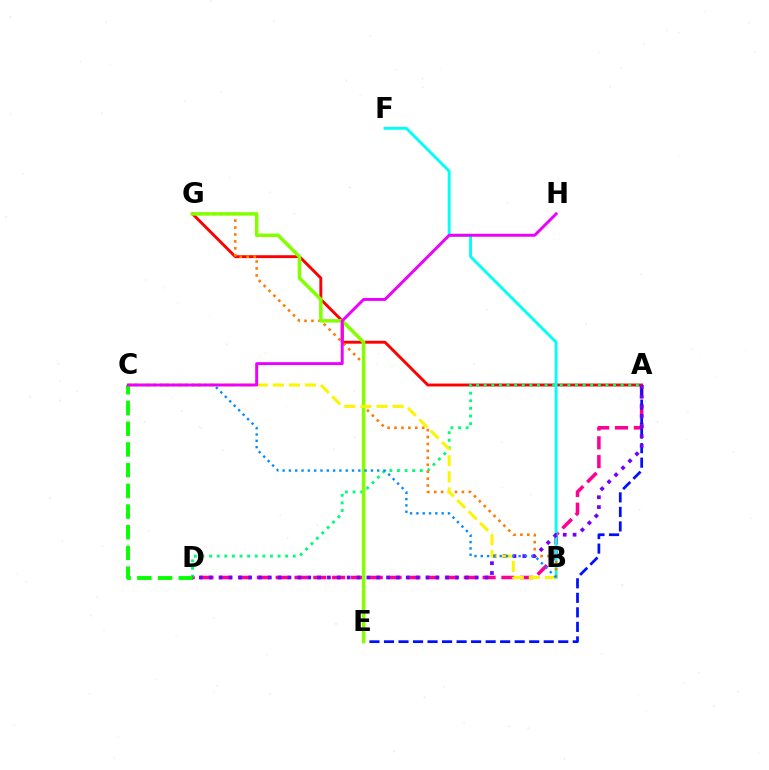{('A', 'D'): [{'color': '#ff0094', 'line_style': 'dashed', 'thickness': 2.56}, {'color': '#00ff74', 'line_style': 'dotted', 'thickness': 2.07}, {'color': '#7200ff', 'line_style': 'dotted', 'thickness': 2.68}], ('A', 'E'): [{'color': '#0010ff', 'line_style': 'dashed', 'thickness': 1.97}], ('A', 'G'): [{'color': '#ff0000', 'line_style': 'solid', 'thickness': 2.08}], ('B', 'F'): [{'color': '#00fff6', 'line_style': 'solid', 'thickness': 2.06}], ('B', 'G'): [{'color': '#ff7c00', 'line_style': 'dotted', 'thickness': 1.88}], ('C', 'D'): [{'color': '#08ff00', 'line_style': 'dashed', 'thickness': 2.81}], ('E', 'G'): [{'color': '#84ff00', 'line_style': 'solid', 'thickness': 2.52}], ('B', 'C'): [{'color': '#fcf500', 'line_style': 'dashed', 'thickness': 2.18}, {'color': '#008cff', 'line_style': 'dotted', 'thickness': 1.71}], ('C', 'H'): [{'color': '#ee00ff', 'line_style': 'solid', 'thickness': 2.11}]}